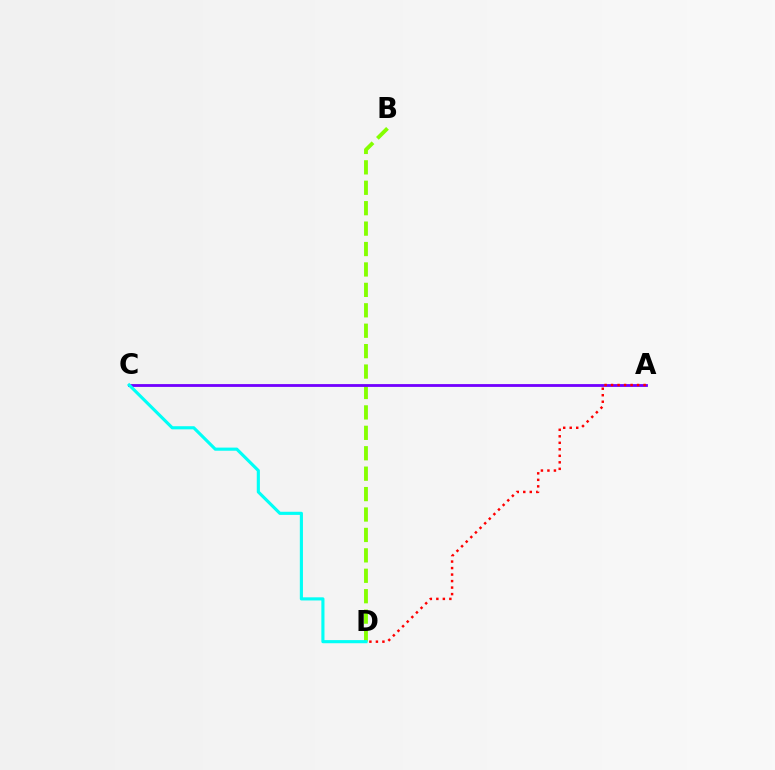{('B', 'D'): [{'color': '#84ff00', 'line_style': 'dashed', 'thickness': 2.77}], ('A', 'C'): [{'color': '#7200ff', 'line_style': 'solid', 'thickness': 2.03}], ('A', 'D'): [{'color': '#ff0000', 'line_style': 'dotted', 'thickness': 1.77}], ('C', 'D'): [{'color': '#00fff6', 'line_style': 'solid', 'thickness': 2.25}]}